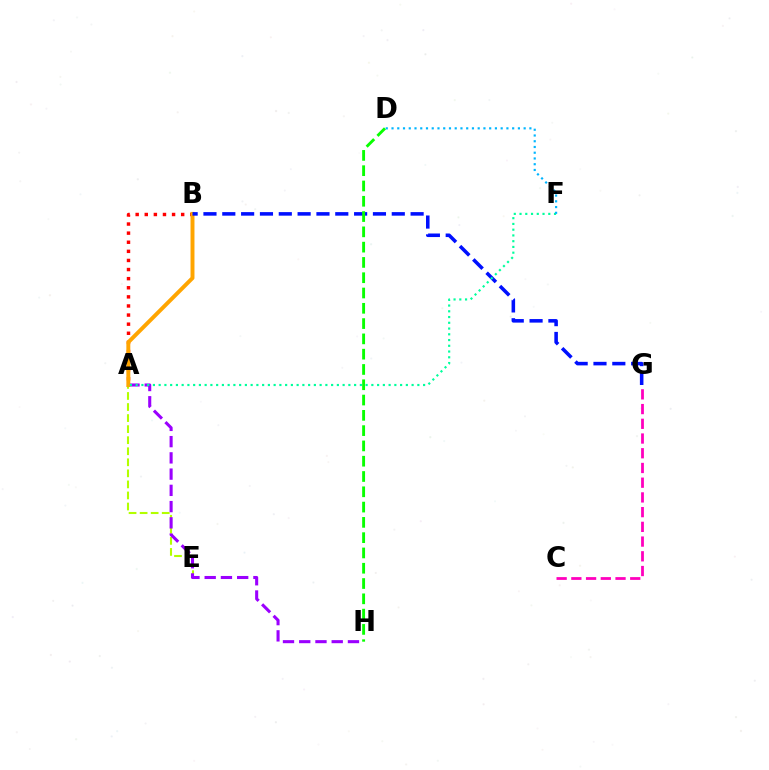{('C', 'G'): [{'color': '#ff00bd', 'line_style': 'dashed', 'thickness': 2.0}], ('A', 'E'): [{'color': '#b3ff00', 'line_style': 'dashed', 'thickness': 1.5}], ('A', 'B'): [{'color': '#ff0000', 'line_style': 'dotted', 'thickness': 2.47}, {'color': '#ffa500', 'line_style': 'solid', 'thickness': 2.84}], ('A', 'H'): [{'color': '#9b00ff', 'line_style': 'dashed', 'thickness': 2.21}], ('B', 'G'): [{'color': '#0010ff', 'line_style': 'dashed', 'thickness': 2.56}], ('D', 'H'): [{'color': '#08ff00', 'line_style': 'dashed', 'thickness': 2.08}], ('A', 'F'): [{'color': '#00ff9d', 'line_style': 'dotted', 'thickness': 1.56}], ('D', 'F'): [{'color': '#00b5ff', 'line_style': 'dotted', 'thickness': 1.56}]}